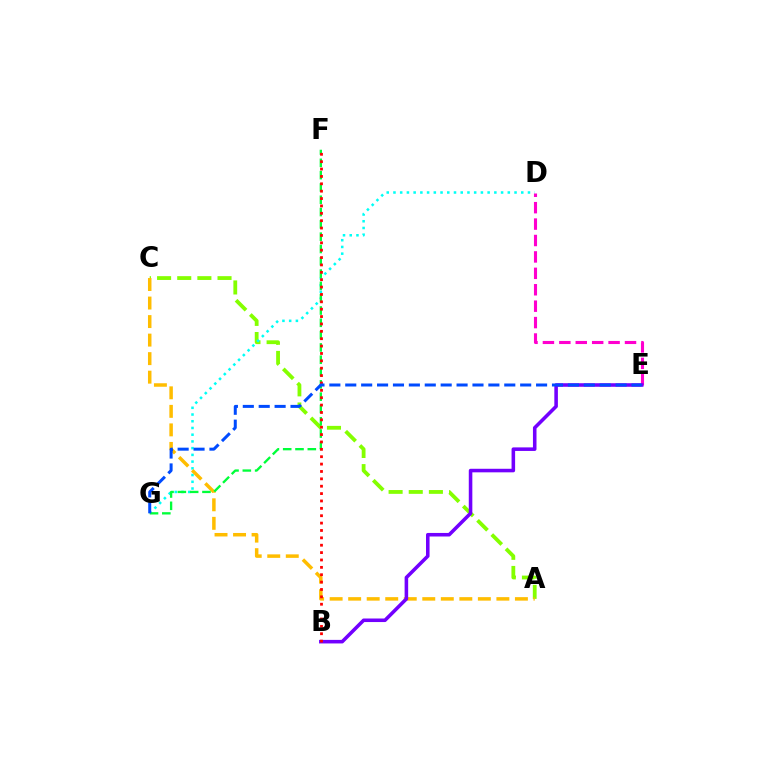{('A', 'C'): [{'color': '#84ff00', 'line_style': 'dashed', 'thickness': 2.74}, {'color': '#ffbd00', 'line_style': 'dashed', 'thickness': 2.52}], ('D', 'G'): [{'color': '#00fff6', 'line_style': 'dotted', 'thickness': 1.83}], ('D', 'E'): [{'color': '#ff00cf', 'line_style': 'dashed', 'thickness': 2.23}], ('B', 'E'): [{'color': '#7200ff', 'line_style': 'solid', 'thickness': 2.56}], ('F', 'G'): [{'color': '#00ff39', 'line_style': 'dashed', 'thickness': 1.67}], ('B', 'F'): [{'color': '#ff0000', 'line_style': 'dotted', 'thickness': 2.0}], ('E', 'G'): [{'color': '#004bff', 'line_style': 'dashed', 'thickness': 2.16}]}